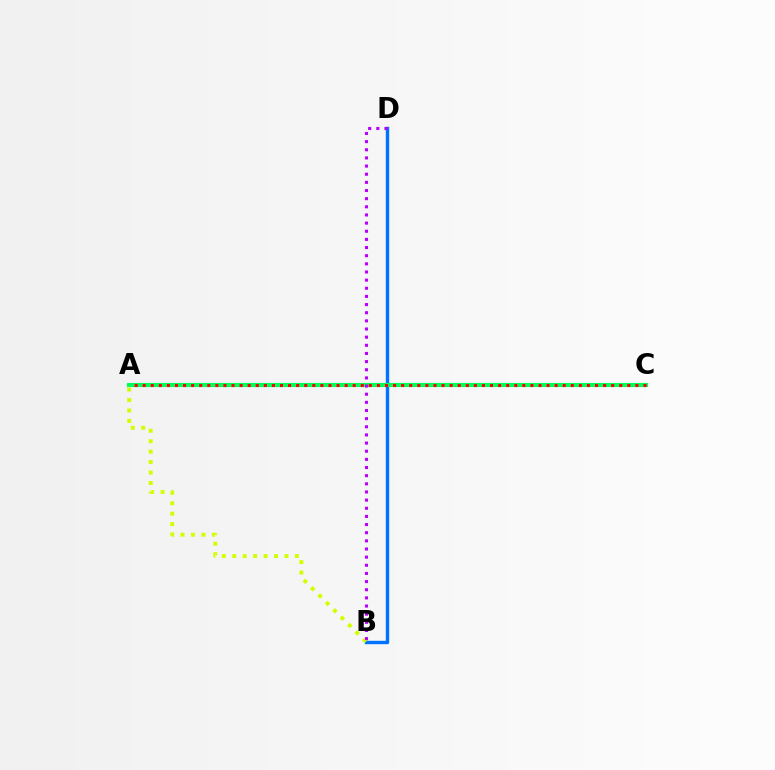{('B', 'D'): [{'color': '#0074ff', 'line_style': 'solid', 'thickness': 2.44}, {'color': '#b900ff', 'line_style': 'dotted', 'thickness': 2.21}], ('A', 'B'): [{'color': '#d1ff00', 'line_style': 'dotted', 'thickness': 2.84}], ('A', 'C'): [{'color': '#00ff5c', 'line_style': 'solid', 'thickness': 2.99}, {'color': '#ff0000', 'line_style': 'dotted', 'thickness': 2.19}]}